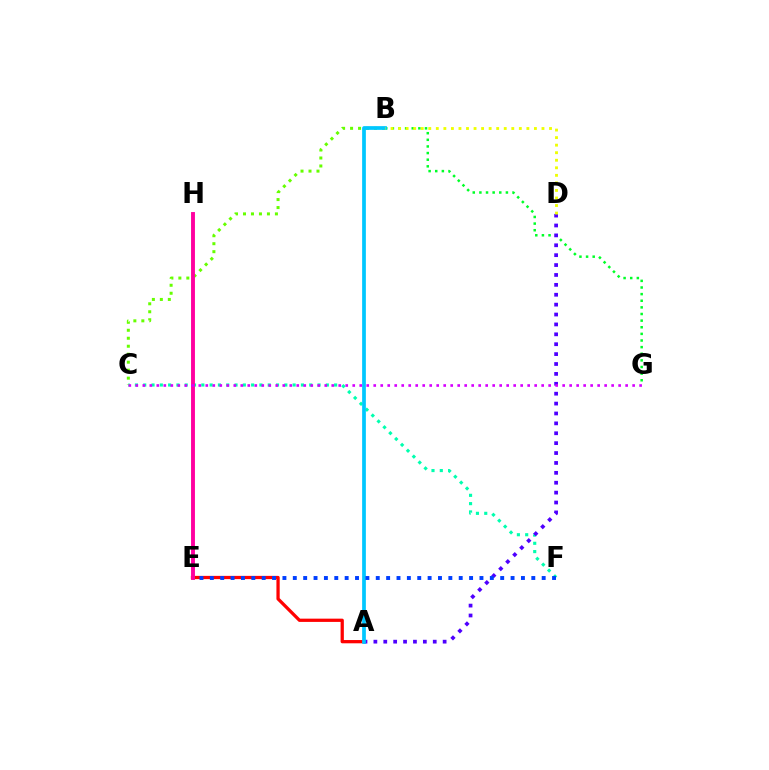{('C', 'F'): [{'color': '#00ffaf', 'line_style': 'dotted', 'thickness': 2.26}], ('A', 'E'): [{'color': '#ff0000', 'line_style': 'solid', 'thickness': 2.34}], ('B', 'C'): [{'color': '#66ff00', 'line_style': 'dotted', 'thickness': 2.17}], ('E', 'H'): [{'color': '#ff8800', 'line_style': 'dotted', 'thickness': 1.6}, {'color': '#ff00a0', 'line_style': 'solid', 'thickness': 2.8}], ('B', 'G'): [{'color': '#00ff27', 'line_style': 'dotted', 'thickness': 1.8}], ('A', 'D'): [{'color': '#4f00ff', 'line_style': 'dotted', 'thickness': 2.69}], ('A', 'B'): [{'color': '#00c7ff', 'line_style': 'solid', 'thickness': 2.68}], ('C', 'G'): [{'color': '#d600ff', 'line_style': 'dotted', 'thickness': 1.9}], ('E', 'F'): [{'color': '#003fff', 'line_style': 'dotted', 'thickness': 2.82}], ('B', 'D'): [{'color': '#eeff00', 'line_style': 'dotted', 'thickness': 2.05}]}